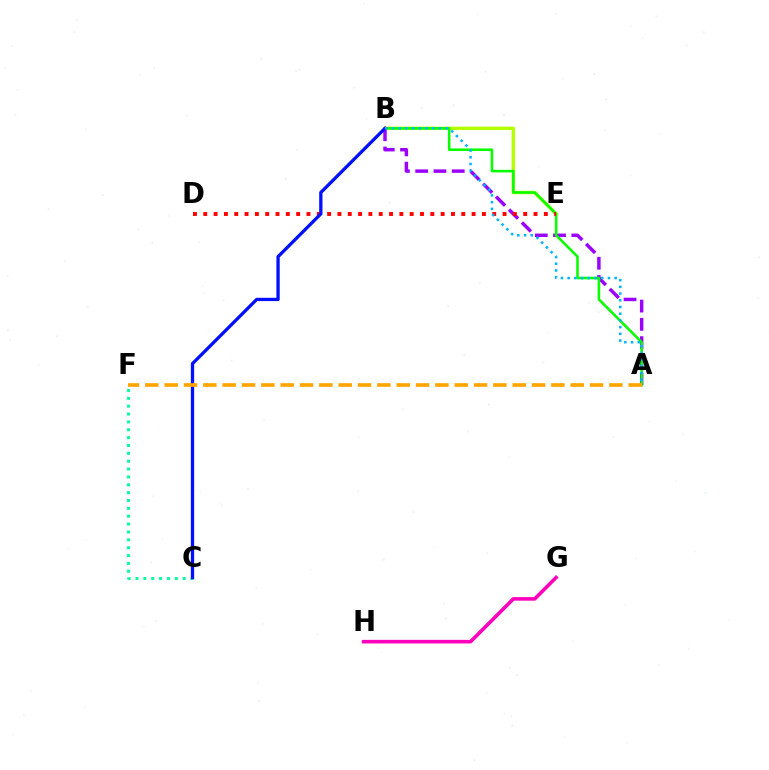{('B', 'E'): [{'color': '#b3ff00', 'line_style': 'solid', 'thickness': 2.44}], ('A', 'B'): [{'color': '#9b00ff', 'line_style': 'dashed', 'thickness': 2.48}, {'color': '#08ff00', 'line_style': 'solid', 'thickness': 1.85}, {'color': '#00b5ff', 'line_style': 'dotted', 'thickness': 1.82}], ('G', 'H'): [{'color': '#ff00bd', 'line_style': 'solid', 'thickness': 2.58}], ('C', 'F'): [{'color': '#00ff9d', 'line_style': 'dotted', 'thickness': 2.14}], ('D', 'E'): [{'color': '#ff0000', 'line_style': 'dotted', 'thickness': 2.8}], ('B', 'C'): [{'color': '#0010ff', 'line_style': 'solid', 'thickness': 2.37}], ('A', 'F'): [{'color': '#ffa500', 'line_style': 'dashed', 'thickness': 2.63}]}